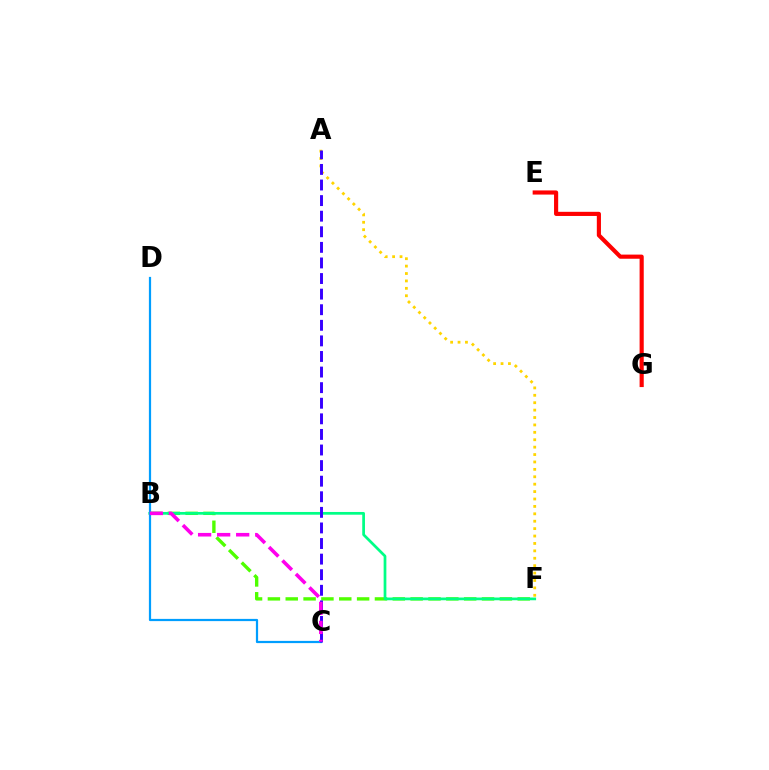{('B', 'F'): [{'color': '#4fff00', 'line_style': 'dashed', 'thickness': 2.42}, {'color': '#00ff86', 'line_style': 'solid', 'thickness': 1.96}], ('C', 'D'): [{'color': '#009eff', 'line_style': 'solid', 'thickness': 1.6}], ('E', 'G'): [{'color': '#ff0000', 'line_style': 'solid', 'thickness': 2.98}], ('A', 'F'): [{'color': '#ffd500', 'line_style': 'dotted', 'thickness': 2.01}], ('A', 'C'): [{'color': '#3700ff', 'line_style': 'dashed', 'thickness': 2.12}], ('B', 'C'): [{'color': '#ff00ed', 'line_style': 'dashed', 'thickness': 2.59}]}